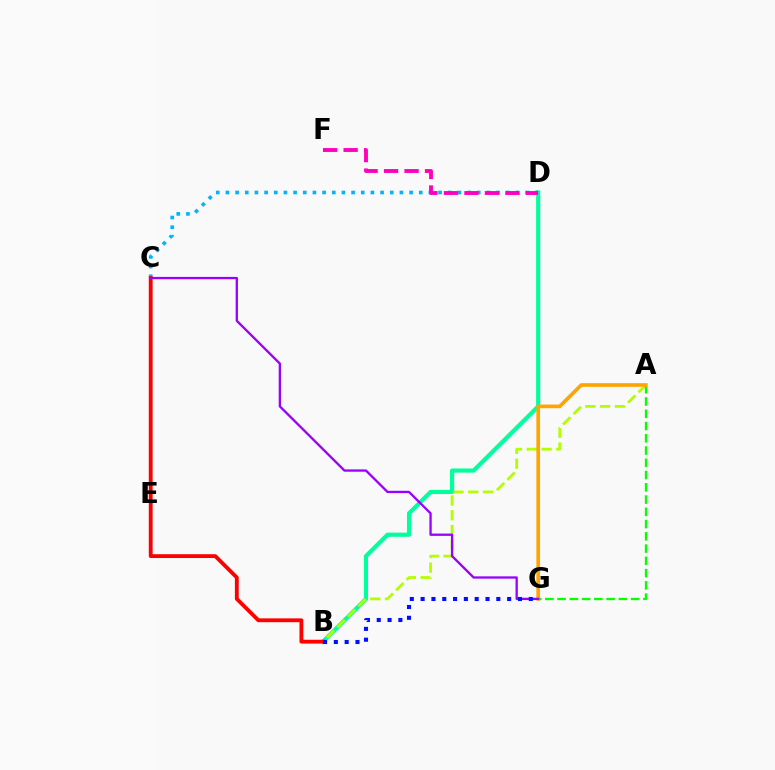{('B', 'D'): [{'color': '#00ff9d', 'line_style': 'solid', 'thickness': 2.99}], ('A', 'B'): [{'color': '#b3ff00', 'line_style': 'dashed', 'thickness': 2.01}], ('C', 'D'): [{'color': '#00b5ff', 'line_style': 'dotted', 'thickness': 2.63}], ('A', 'G'): [{'color': '#08ff00', 'line_style': 'dashed', 'thickness': 1.66}, {'color': '#ffa500', 'line_style': 'solid', 'thickness': 2.64}], ('B', 'C'): [{'color': '#ff0000', 'line_style': 'solid', 'thickness': 2.76}], ('C', 'G'): [{'color': '#9b00ff', 'line_style': 'solid', 'thickness': 1.67}], ('B', 'G'): [{'color': '#0010ff', 'line_style': 'dotted', 'thickness': 2.94}], ('D', 'F'): [{'color': '#ff00bd', 'line_style': 'dashed', 'thickness': 2.78}]}